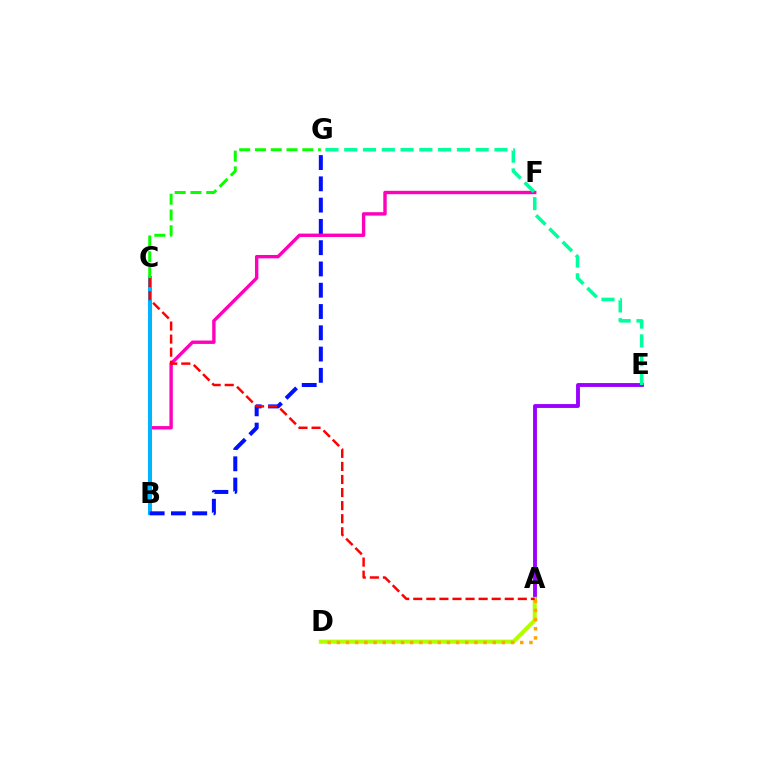{('B', 'F'): [{'color': '#ff00bd', 'line_style': 'solid', 'thickness': 2.44}], ('B', 'C'): [{'color': '#00b5ff', 'line_style': 'solid', 'thickness': 2.89}], ('A', 'E'): [{'color': '#9b00ff', 'line_style': 'solid', 'thickness': 2.78}], ('B', 'G'): [{'color': '#0010ff', 'line_style': 'dashed', 'thickness': 2.89}], ('A', 'D'): [{'color': '#b3ff00', 'line_style': 'solid', 'thickness': 2.93}, {'color': '#ffa500', 'line_style': 'dotted', 'thickness': 2.49}], ('E', 'G'): [{'color': '#00ff9d', 'line_style': 'dashed', 'thickness': 2.55}], ('A', 'C'): [{'color': '#ff0000', 'line_style': 'dashed', 'thickness': 1.78}], ('C', 'G'): [{'color': '#08ff00', 'line_style': 'dashed', 'thickness': 2.14}]}